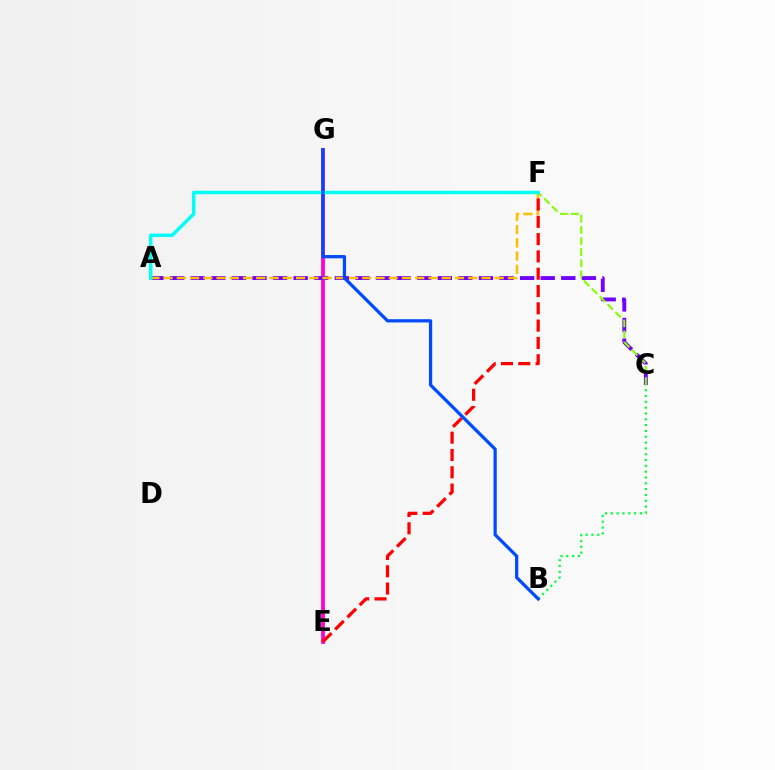{('E', 'G'): [{'color': '#ff00cf', 'line_style': 'solid', 'thickness': 2.71}], ('B', 'C'): [{'color': '#00ff39', 'line_style': 'dotted', 'thickness': 1.58}], ('A', 'C'): [{'color': '#7200ff', 'line_style': 'dashed', 'thickness': 2.8}], ('C', 'F'): [{'color': '#84ff00', 'line_style': 'dashed', 'thickness': 1.51}], ('A', 'F'): [{'color': '#ffbd00', 'line_style': 'dashed', 'thickness': 1.8}, {'color': '#00fff6', 'line_style': 'solid', 'thickness': 2.51}], ('E', 'F'): [{'color': '#ff0000', 'line_style': 'dashed', 'thickness': 2.35}], ('B', 'G'): [{'color': '#004bff', 'line_style': 'solid', 'thickness': 2.34}]}